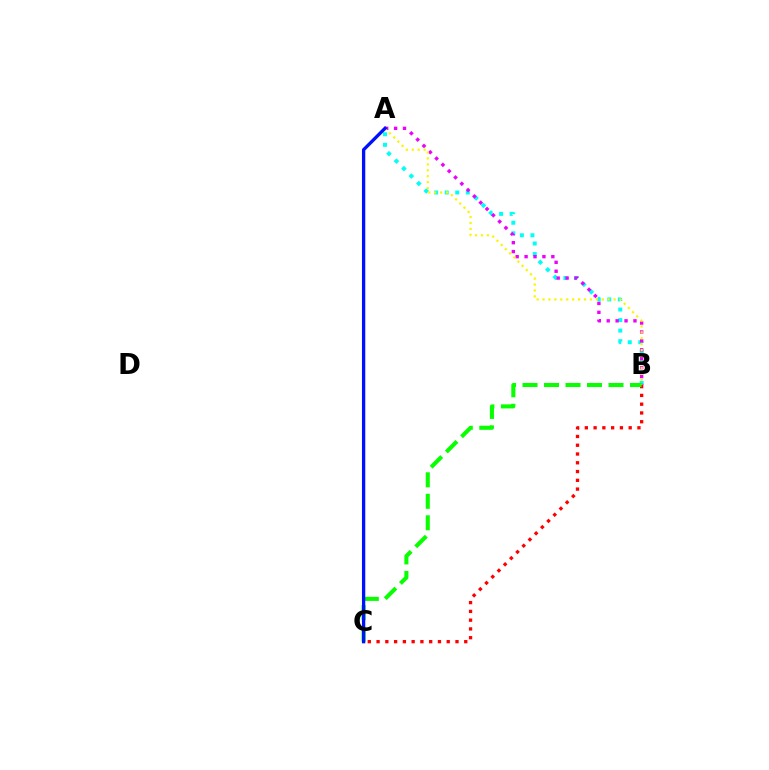{('A', 'B'): [{'color': '#00fff6', 'line_style': 'dotted', 'thickness': 2.86}, {'color': '#ee00ff', 'line_style': 'dotted', 'thickness': 2.42}, {'color': '#fcf500', 'line_style': 'dotted', 'thickness': 1.61}], ('B', 'C'): [{'color': '#ff0000', 'line_style': 'dotted', 'thickness': 2.38}, {'color': '#08ff00', 'line_style': 'dashed', 'thickness': 2.92}], ('A', 'C'): [{'color': '#0010ff', 'line_style': 'solid', 'thickness': 2.38}]}